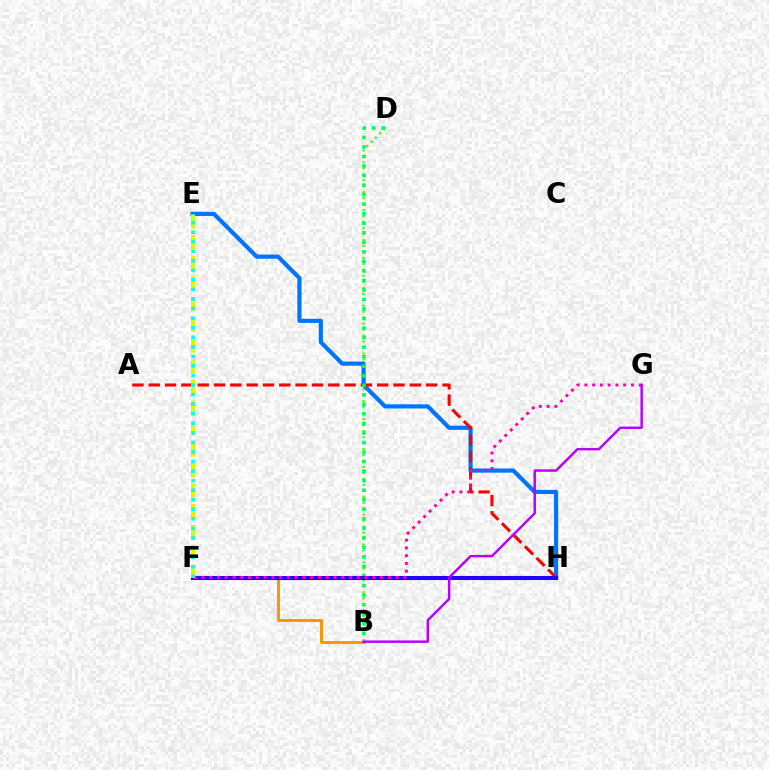{('B', 'D'): [{'color': '#3dff00', 'line_style': 'dotted', 'thickness': 1.62}, {'color': '#00ff5c', 'line_style': 'dotted', 'thickness': 2.59}], ('B', 'F'): [{'color': '#ff9400', 'line_style': 'solid', 'thickness': 2.09}], ('E', 'H'): [{'color': '#0074ff', 'line_style': 'solid', 'thickness': 3.0}], ('A', 'H'): [{'color': '#ff0000', 'line_style': 'dashed', 'thickness': 2.22}], ('F', 'H'): [{'color': '#2500ff', 'line_style': 'solid', 'thickness': 2.93}], ('F', 'G'): [{'color': '#ff00ac', 'line_style': 'dotted', 'thickness': 2.11}], ('E', 'F'): [{'color': '#d1ff00', 'line_style': 'dashed', 'thickness': 2.81}, {'color': '#00fff6', 'line_style': 'dotted', 'thickness': 2.6}], ('B', 'G'): [{'color': '#b900ff', 'line_style': 'solid', 'thickness': 1.76}]}